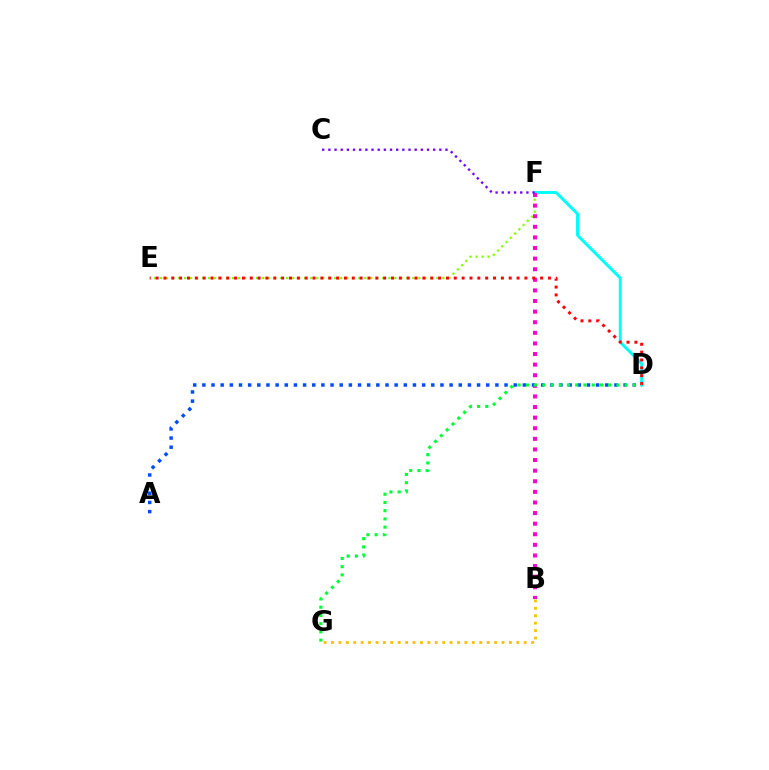{('E', 'F'): [{'color': '#84ff00', 'line_style': 'dotted', 'thickness': 1.63}], ('A', 'D'): [{'color': '#004bff', 'line_style': 'dotted', 'thickness': 2.49}], ('D', 'F'): [{'color': '#00fff6', 'line_style': 'solid', 'thickness': 2.13}], ('B', 'F'): [{'color': '#ff00cf', 'line_style': 'dotted', 'thickness': 2.88}], ('D', 'E'): [{'color': '#ff0000', 'line_style': 'dotted', 'thickness': 2.13}], ('C', 'F'): [{'color': '#7200ff', 'line_style': 'dotted', 'thickness': 1.67}], ('B', 'G'): [{'color': '#ffbd00', 'line_style': 'dotted', 'thickness': 2.01}], ('D', 'G'): [{'color': '#00ff39', 'line_style': 'dotted', 'thickness': 2.24}]}